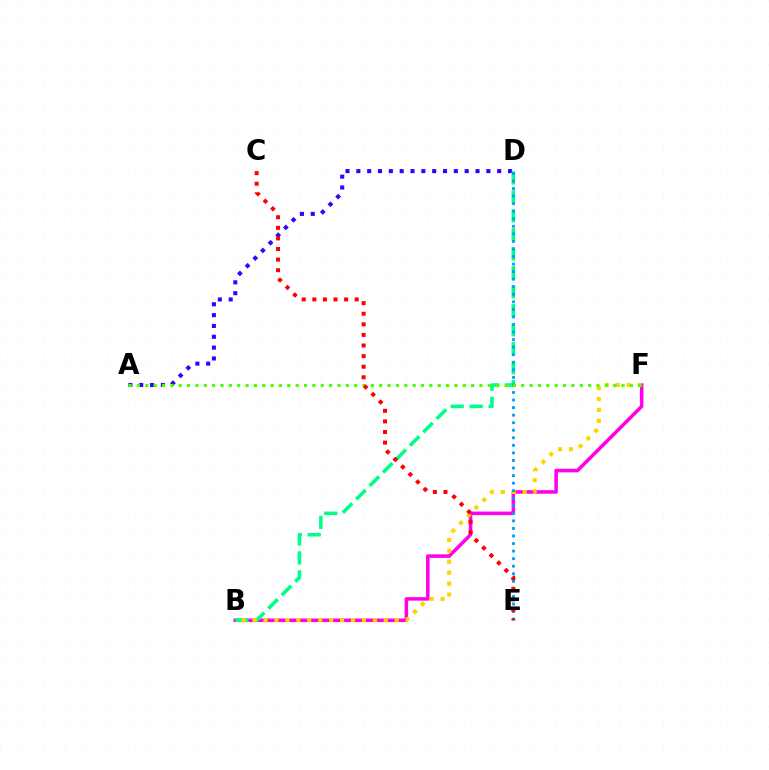{('B', 'F'): [{'color': '#ff00ed', 'line_style': 'solid', 'thickness': 2.54}, {'color': '#ffd500', 'line_style': 'dotted', 'thickness': 2.97}], ('A', 'D'): [{'color': '#3700ff', 'line_style': 'dotted', 'thickness': 2.94}], ('B', 'D'): [{'color': '#00ff86', 'line_style': 'dashed', 'thickness': 2.58}], ('D', 'E'): [{'color': '#009eff', 'line_style': 'dotted', 'thickness': 2.05}], ('A', 'F'): [{'color': '#4fff00', 'line_style': 'dotted', 'thickness': 2.27}], ('C', 'E'): [{'color': '#ff0000', 'line_style': 'dotted', 'thickness': 2.88}]}